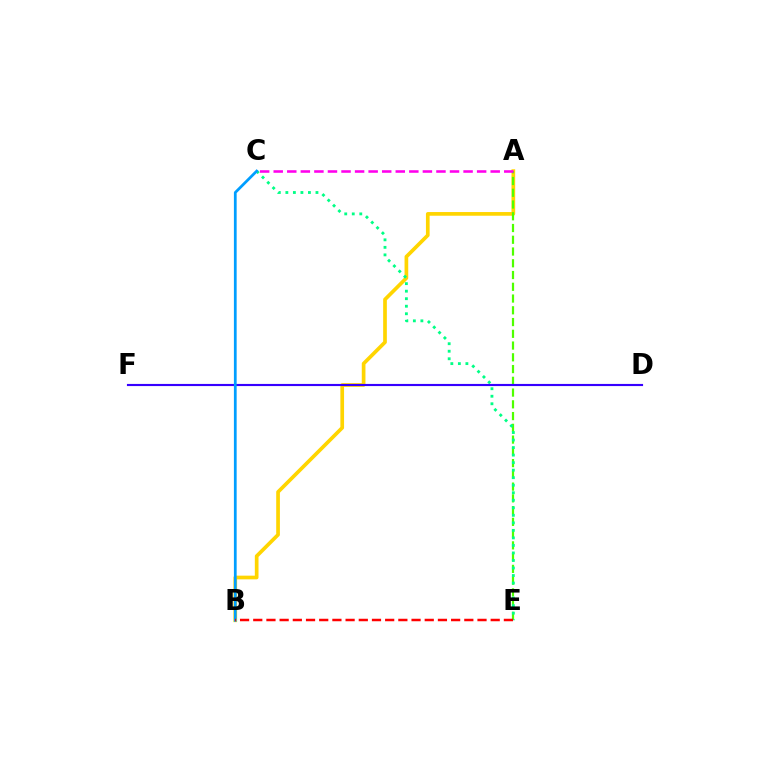{('A', 'B'): [{'color': '#ffd500', 'line_style': 'solid', 'thickness': 2.65}], ('A', 'E'): [{'color': '#4fff00', 'line_style': 'dashed', 'thickness': 1.6}], ('C', 'E'): [{'color': '#00ff86', 'line_style': 'dotted', 'thickness': 2.04}], ('D', 'F'): [{'color': '#3700ff', 'line_style': 'solid', 'thickness': 1.54}], ('B', 'C'): [{'color': '#009eff', 'line_style': 'solid', 'thickness': 1.98}], ('A', 'C'): [{'color': '#ff00ed', 'line_style': 'dashed', 'thickness': 1.84}], ('B', 'E'): [{'color': '#ff0000', 'line_style': 'dashed', 'thickness': 1.79}]}